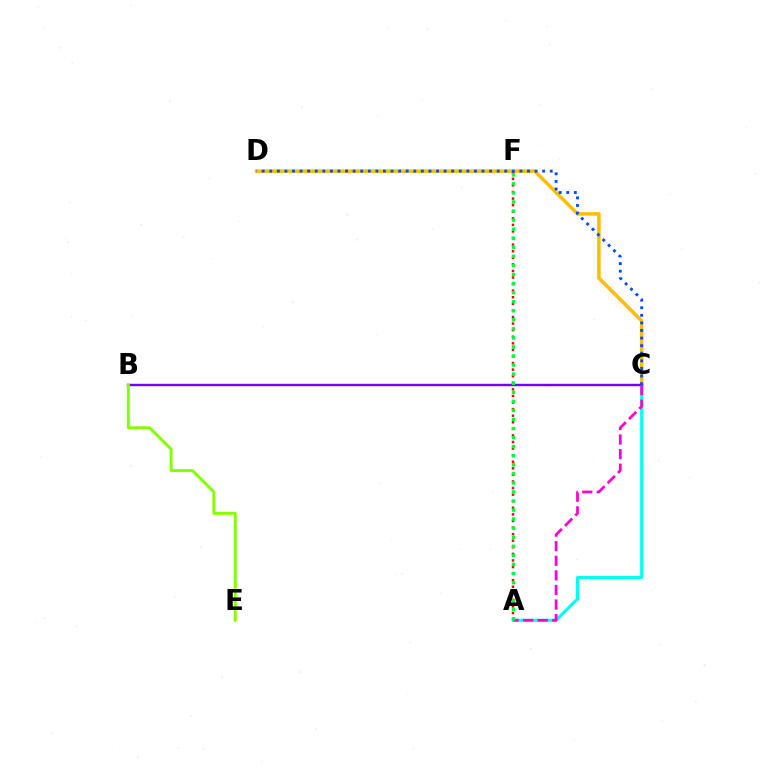{('C', 'D'): [{'color': '#ffbd00', 'line_style': 'solid', 'thickness': 2.53}, {'color': '#004bff', 'line_style': 'dotted', 'thickness': 2.06}], ('A', 'C'): [{'color': '#00fff6', 'line_style': 'solid', 'thickness': 2.21}, {'color': '#ff00cf', 'line_style': 'dashed', 'thickness': 1.98}], ('B', 'C'): [{'color': '#7200ff', 'line_style': 'solid', 'thickness': 1.74}], ('A', 'F'): [{'color': '#ff0000', 'line_style': 'dotted', 'thickness': 1.79}, {'color': '#00ff39', 'line_style': 'dotted', 'thickness': 2.46}], ('B', 'E'): [{'color': '#84ff00', 'line_style': 'solid', 'thickness': 2.14}]}